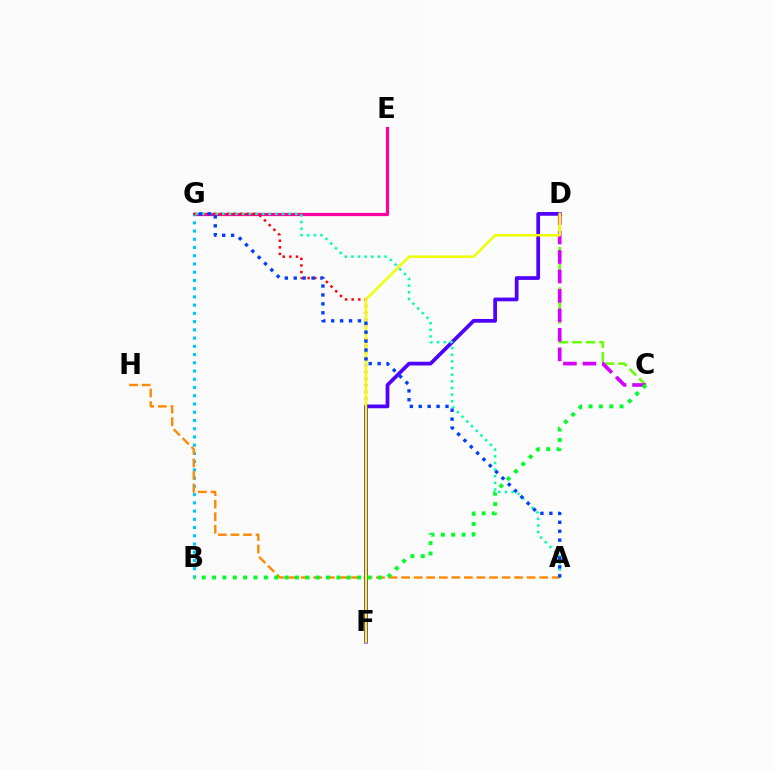{('E', 'G'): [{'color': '#ff00a0', 'line_style': 'solid', 'thickness': 2.32}], ('C', 'D'): [{'color': '#66ff00', 'line_style': 'dashed', 'thickness': 1.83}, {'color': '#d600ff', 'line_style': 'dashed', 'thickness': 2.65}], ('B', 'G'): [{'color': '#00c7ff', 'line_style': 'dotted', 'thickness': 2.24}], ('F', 'G'): [{'color': '#ff0000', 'line_style': 'dotted', 'thickness': 1.8}], ('A', 'H'): [{'color': '#ff8800', 'line_style': 'dashed', 'thickness': 1.71}], ('D', 'F'): [{'color': '#4f00ff', 'line_style': 'solid', 'thickness': 2.68}, {'color': '#eeff00', 'line_style': 'solid', 'thickness': 1.8}], ('A', 'G'): [{'color': '#00ffaf', 'line_style': 'dotted', 'thickness': 1.8}, {'color': '#003fff', 'line_style': 'dotted', 'thickness': 2.42}], ('B', 'C'): [{'color': '#00ff27', 'line_style': 'dotted', 'thickness': 2.82}]}